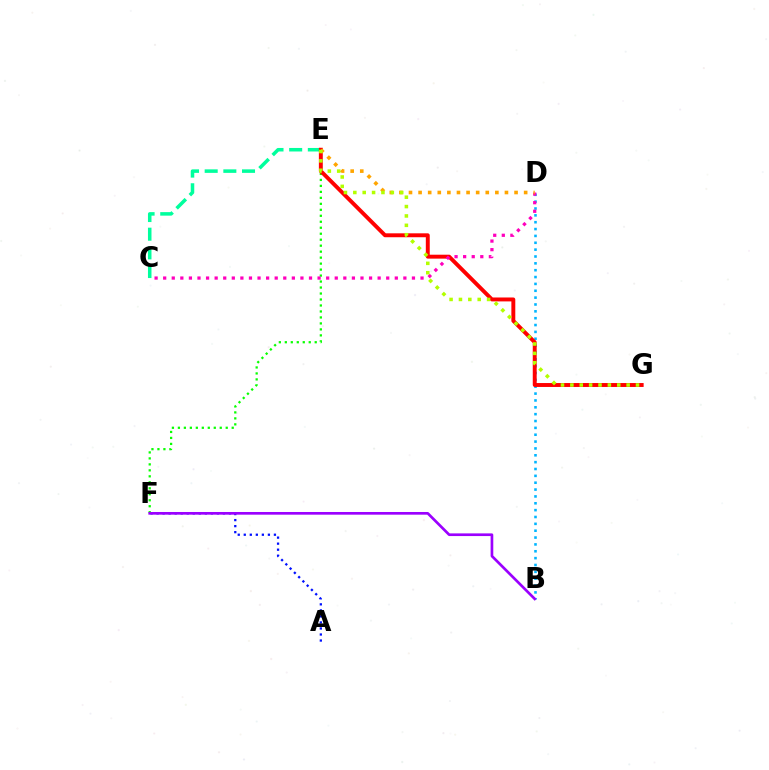{('E', 'F'): [{'color': '#08ff00', 'line_style': 'dotted', 'thickness': 1.62}], ('C', 'E'): [{'color': '#00ff9d', 'line_style': 'dashed', 'thickness': 2.54}], ('B', 'D'): [{'color': '#00b5ff', 'line_style': 'dotted', 'thickness': 1.86}], ('E', 'G'): [{'color': '#ff0000', 'line_style': 'solid', 'thickness': 2.82}, {'color': '#b3ff00', 'line_style': 'dotted', 'thickness': 2.55}], ('C', 'D'): [{'color': '#ff00bd', 'line_style': 'dotted', 'thickness': 2.33}], ('A', 'F'): [{'color': '#0010ff', 'line_style': 'dotted', 'thickness': 1.64}], ('D', 'E'): [{'color': '#ffa500', 'line_style': 'dotted', 'thickness': 2.61}], ('B', 'F'): [{'color': '#9b00ff', 'line_style': 'solid', 'thickness': 1.93}]}